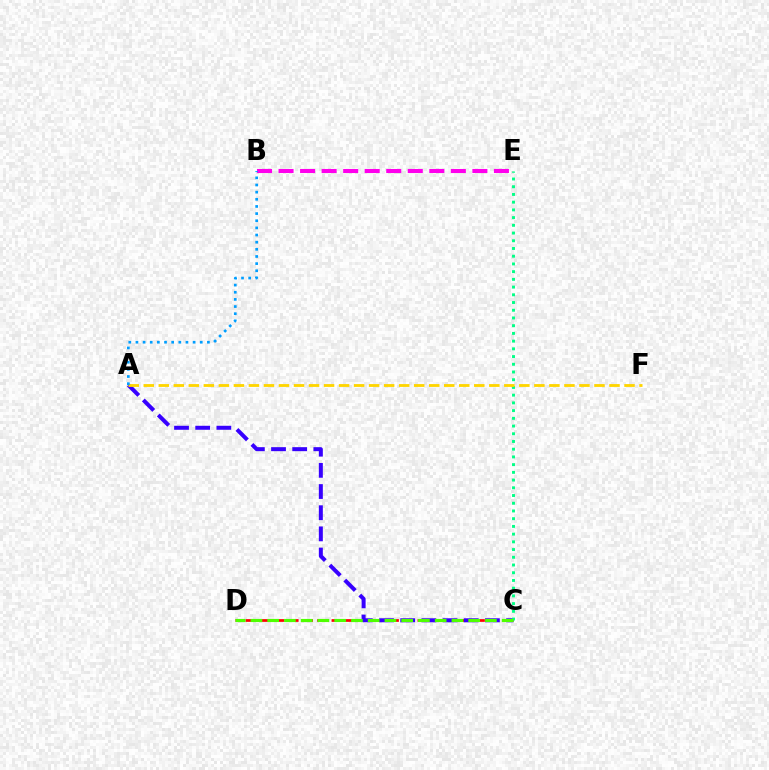{('B', 'E'): [{'color': '#ff00ed', 'line_style': 'dashed', 'thickness': 2.93}], ('C', 'D'): [{'color': '#ff0000', 'line_style': 'dashed', 'thickness': 1.95}, {'color': '#4fff00', 'line_style': 'dashed', 'thickness': 2.28}], ('A', 'C'): [{'color': '#3700ff', 'line_style': 'dashed', 'thickness': 2.88}], ('C', 'E'): [{'color': '#00ff86', 'line_style': 'dotted', 'thickness': 2.1}], ('A', 'F'): [{'color': '#ffd500', 'line_style': 'dashed', 'thickness': 2.04}], ('A', 'B'): [{'color': '#009eff', 'line_style': 'dotted', 'thickness': 1.94}]}